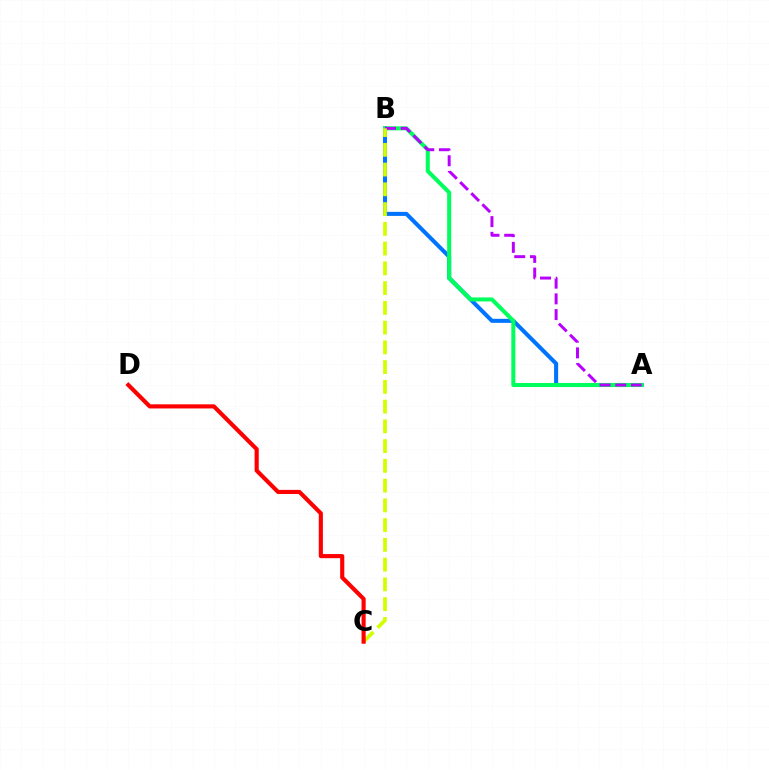{('A', 'B'): [{'color': '#0074ff', 'line_style': 'solid', 'thickness': 2.91}, {'color': '#00ff5c', 'line_style': 'solid', 'thickness': 2.89}, {'color': '#b900ff', 'line_style': 'dashed', 'thickness': 2.13}], ('B', 'C'): [{'color': '#d1ff00', 'line_style': 'dashed', 'thickness': 2.68}], ('C', 'D'): [{'color': '#ff0000', 'line_style': 'solid', 'thickness': 2.98}]}